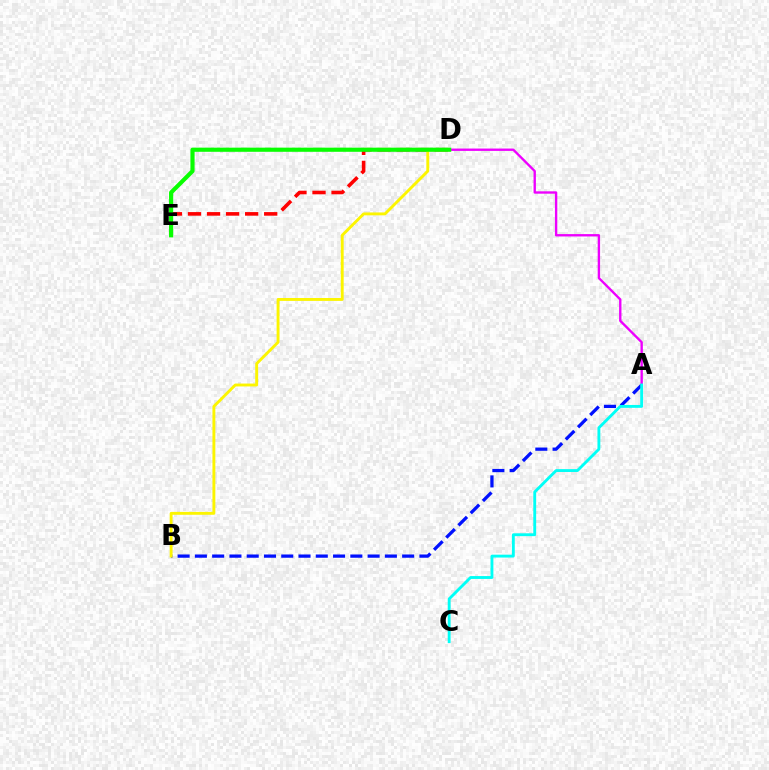{('A', 'D'): [{'color': '#ee00ff', 'line_style': 'solid', 'thickness': 1.7}], ('A', 'B'): [{'color': '#0010ff', 'line_style': 'dashed', 'thickness': 2.35}], ('D', 'E'): [{'color': '#ff0000', 'line_style': 'dashed', 'thickness': 2.59}, {'color': '#08ff00', 'line_style': 'solid', 'thickness': 2.99}], ('B', 'D'): [{'color': '#fcf500', 'line_style': 'solid', 'thickness': 2.08}], ('A', 'C'): [{'color': '#00fff6', 'line_style': 'solid', 'thickness': 2.06}]}